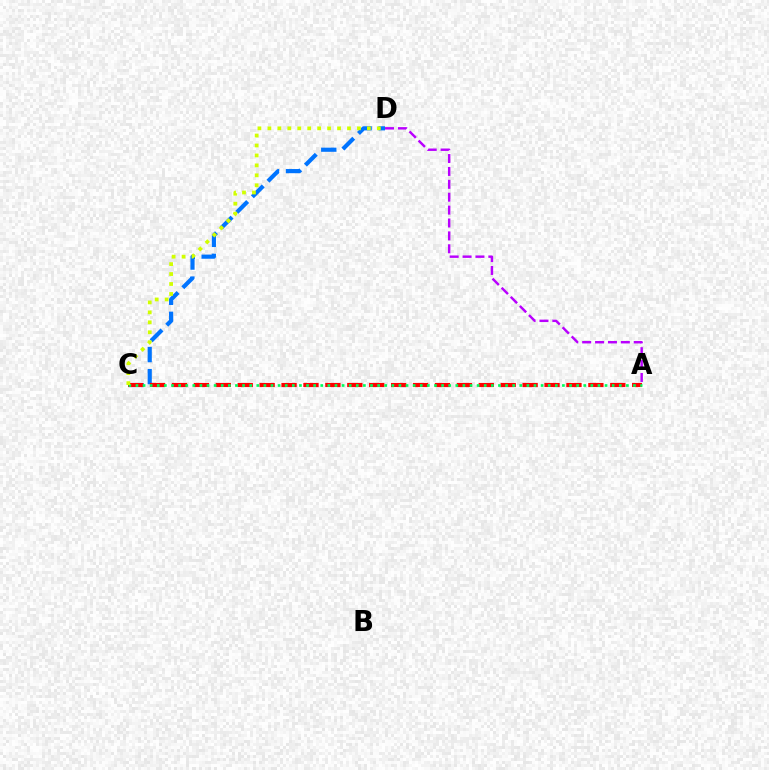{('C', 'D'): [{'color': '#0074ff', 'line_style': 'dashed', 'thickness': 3.0}, {'color': '#d1ff00', 'line_style': 'dotted', 'thickness': 2.7}], ('A', 'C'): [{'color': '#ff0000', 'line_style': 'dashed', 'thickness': 2.98}, {'color': '#00ff5c', 'line_style': 'dotted', 'thickness': 1.93}], ('A', 'D'): [{'color': '#b900ff', 'line_style': 'dashed', 'thickness': 1.75}]}